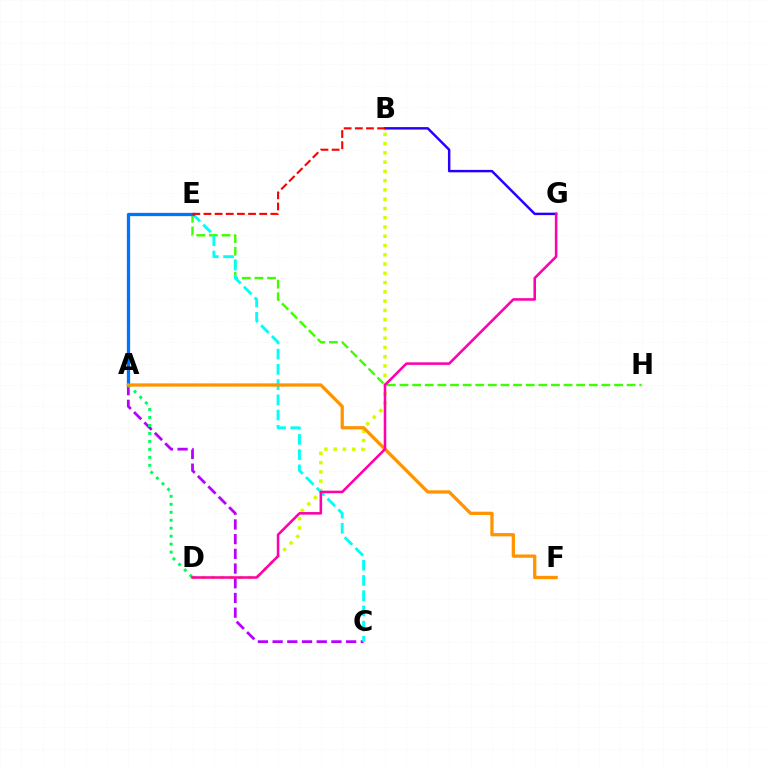{('E', 'H'): [{'color': '#3dff00', 'line_style': 'dashed', 'thickness': 1.71}], ('B', 'D'): [{'color': '#d1ff00', 'line_style': 'dotted', 'thickness': 2.52}], ('A', 'C'): [{'color': '#b900ff', 'line_style': 'dashed', 'thickness': 2.0}], ('B', 'G'): [{'color': '#2500ff', 'line_style': 'solid', 'thickness': 1.76}], ('C', 'E'): [{'color': '#00fff6', 'line_style': 'dashed', 'thickness': 2.07}], ('A', 'E'): [{'color': '#0074ff', 'line_style': 'solid', 'thickness': 2.35}], ('A', 'D'): [{'color': '#00ff5c', 'line_style': 'dotted', 'thickness': 2.17}], ('B', 'E'): [{'color': '#ff0000', 'line_style': 'dashed', 'thickness': 1.51}], ('A', 'F'): [{'color': '#ff9400', 'line_style': 'solid', 'thickness': 2.36}], ('D', 'G'): [{'color': '#ff00ac', 'line_style': 'solid', 'thickness': 1.85}]}